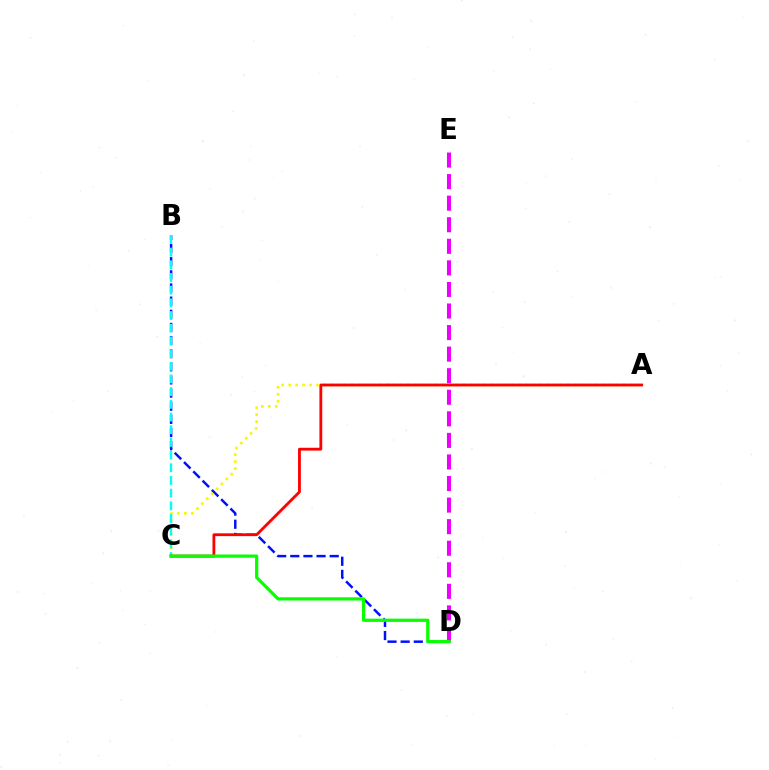{('B', 'D'): [{'color': '#0010ff', 'line_style': 'dashed', 'thickness': 1.79}], ('A', 'C'): [{'color': '#fcf500', 'line_style': 'dotted', 'thickness': 1.89}, {'color': '#ff0000', 'line_style': 'solid', 'thickness': 2.03}], ('B', 'C'): [{'color': '#00fff6', 'line_style': 'dashed', 'thickness': 1.72}], ('D', 'E'): [{'color': '#ee00ff', 'line_style': 'dashed', 'thickness': 2.93}], ('C', 'D'): [{'color': '#08ff00', 'line_style': 'solid', 'thickness': 2.33}]}